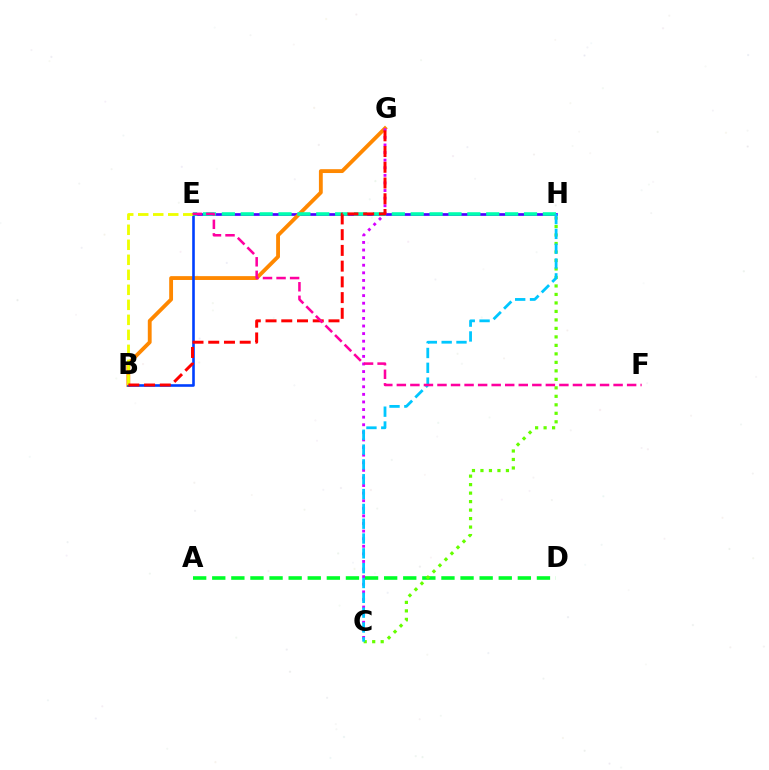{('E', 'H'): [{'color': '#4f00ff', 'line_style': 'solid', 'thickness': 1.94}, {'color': '#00ffaf', 'line_style': 'dashed', 'thickness': 2.57}], ('B', 'G'): [{'color': '#ff8800', 'line_style': 'solid', 'thickness': 2.76}, {'color': '#ff0000', 'line_style': 'dashed', 'thickness': 2.14}], ('B', 'E'): [{'color': '#003fff', 'line_style': 'solid', 'thickness': 1.88}, {'color': '#eeff00', 'line_style': 'dashed', 'thickness': 2.04}], ('C', 'G'): [{'color': '#d600ff', 'line_style': 'dotted', 'thickness': 2.06}], ('A', 'D'): [{'color': '#00ff27', 'line_style': 'dashed', 'thickness': 2.59}], ('C', 'H'): [{'color': '#66ff00', 'line_style': 'dotted', 'thickness': 2.31}, {'color': '#00c7ff', 'line_style': 'dashed', 'thickness': 2.01}], ('E', 'F'): [{'color': '#ff00a0', 'line_style': 'dashed', 'thickness': 1.84}]}